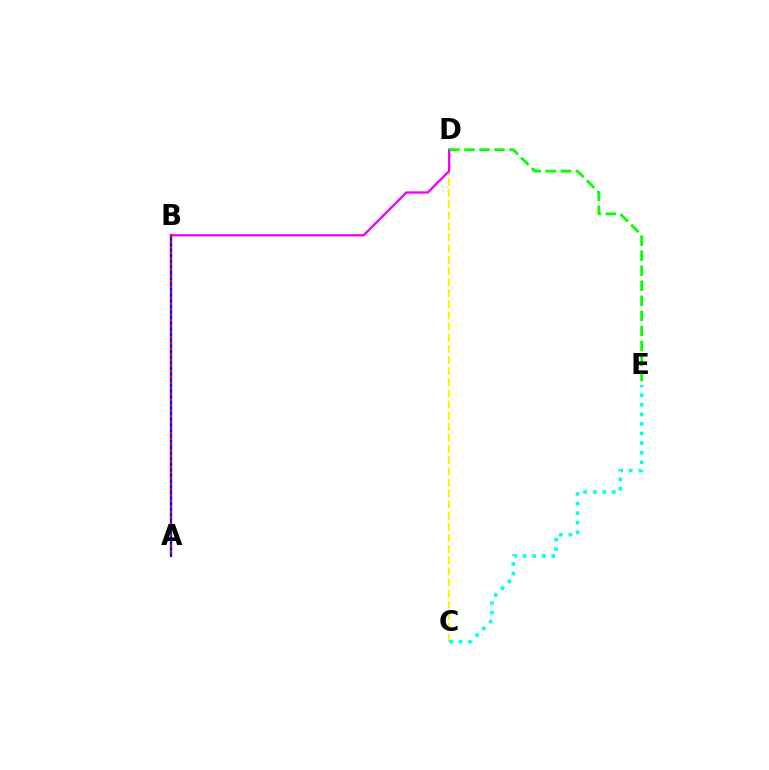{('A', 'B'): [{'color': '#0010ff', 'line_style': 'solid', 'thickness': 1.67}, {'color': '#ff0000', 'line_style': 'dotted', 'thickness': 1.53}], ('C', 'D'): [{'color': '#fcf500', 'line_style': 'dashed', 'thickness': 1.51}], ('B', 'D'): [{'color': '#ee00ff', 'line_style': 'solid', 'thickness': 1.67}], ('C', 'E'): [{'color': '#00fff6', 'line_style': 'dotted', 'thickness': 2.6}], ('D', 'E'): [{'color': '#08ff00', 'line_style': 'dashed', 'thickness': 2.04}]}